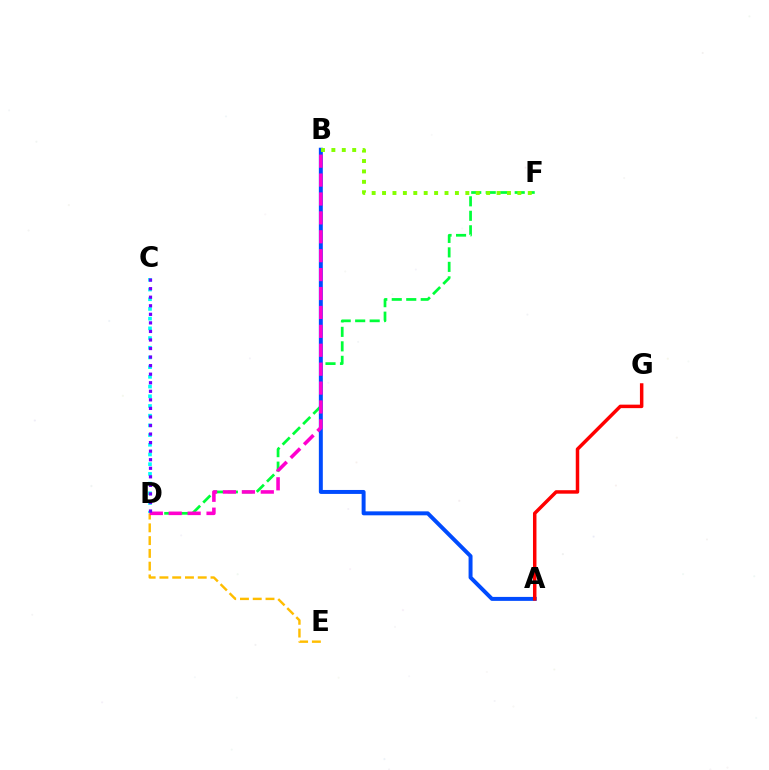{('D', 'F'): [{'color': '#00ff39', 'line_style': 'dashed', 'thickness': 1.97}], ('A', 'B'): [{'color': '#004bff', 'line_style': 'solid', 'thickness': 2.85}], ('B', 'F'): [{'color': '#84ff00', 'line_style': 'dotted', 'thickness': 2.83}], ('C', 'D'): [{'color': '#00fff6', 'line_style': 'dotted', 'thickness': 2.64}, {'color': '#7200ff', 'line_style': 'dotted', 'thickness': 2.32}], ('D', 'E'): [{'color': '#ffbd00', 'line_style': 'dashed', 'thickness': 1.73}], ('A', 'G'): [{'color': '#ff0000', 'line_style': 'solid', 'thickness': 2.51}], ('B', 'D'): [{'color': '#ff00cf', 'line_style': 'dashed', 'thickness': 2.57}]}